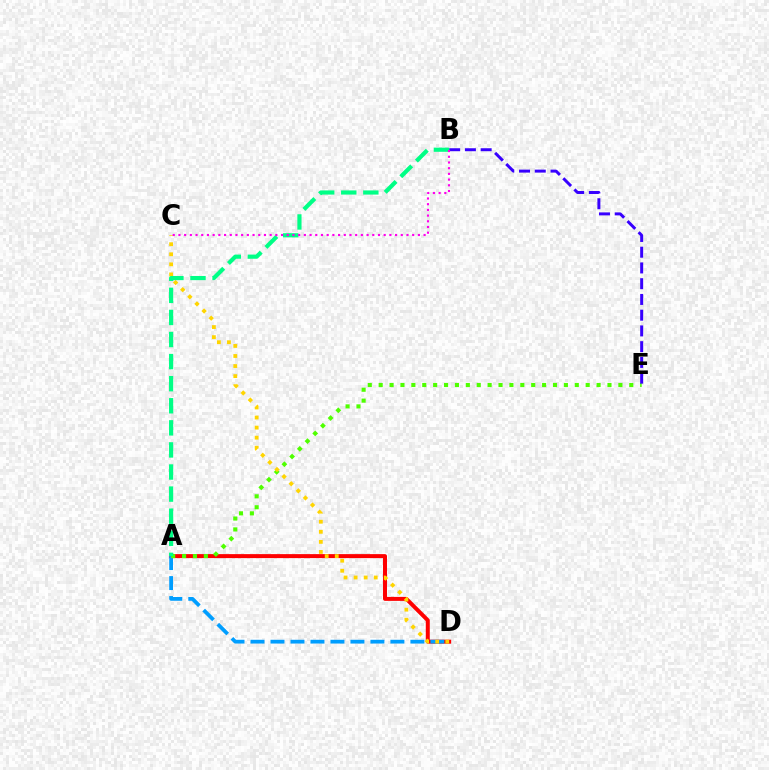{('A', 'D'): [{'color': '#ff0000', 'line_style': 'solid', 'thickness': 2.87}, {'color': '#009eff', 'line_style': 'dashed', 'thickness': 2.72}], ('A', 'E'): [{'color': '#4fff00', 'line_style': 'dotted', 'thickness': 2.96}], ('B', 'E'): [{'color': '#3700ff', 'line_style': 'dashed', 'thickness': 2.14}], ('C', 'D'): [{'color': '#ffd500', 'line_style': 'dotted', 'thickness': 2.73}], ('A', 'B'): [{'color': '#00ff86', 'line_style': 'dashed', 'thickness': 3.0}], ('B', 'C'): [{'color': '#ff00ed', 'line_style': 'dotted', 'thickness': 1.55}]}